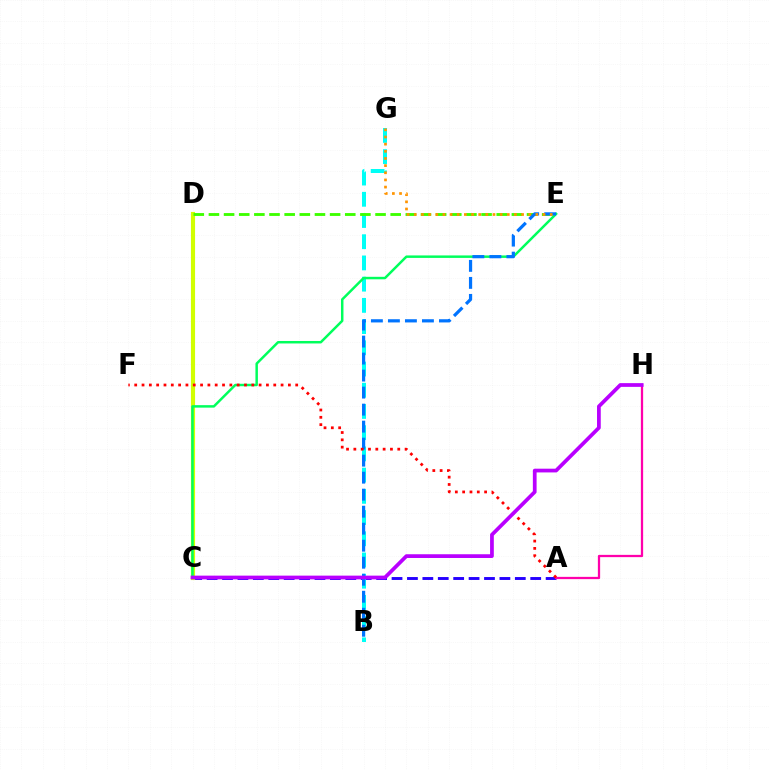{('A', 'C'): [{'color': '#2500ff', 'line_style': 'dashed', 'thickness': 2.09}], ('C', 'D'): [{'color': '#d1ff00', 'line_style': 'solid', 'thickness': 2.98}], ('B', 'G'): [{'color': '#00fff6', 'line_style': 'dashed', 'thickness': 2.88}], ('C', 'E'): [{'color': '#00ff5c', 'line_style': 'solid', 'thickness': 1.79}], ('D', 'E'): [{'color': '#3dff00', 'line_style': 'dashed', 'thickness': 2.06}], ('B', 'E'): [{'color': '#0074ff', 'line_style': 'dashed', 'thickness': 2.31}], ('E', 'G'): [{'color': '#ff9400', 'line_style': 'dotted', 'thickness': 1.94}], ('A', 'H'): [{'color': '#ff00ac', 'line_style': 'solid', 'thickness': 1.63}], ('A', 'F'): [{'color': '#ff0000', 'line_style': 'dotted', 'thickness': 1.99}], ('C', 'H'): [{'color': '#b900ff', 'line_style': 'solid', 'thickness': 2.69}]}